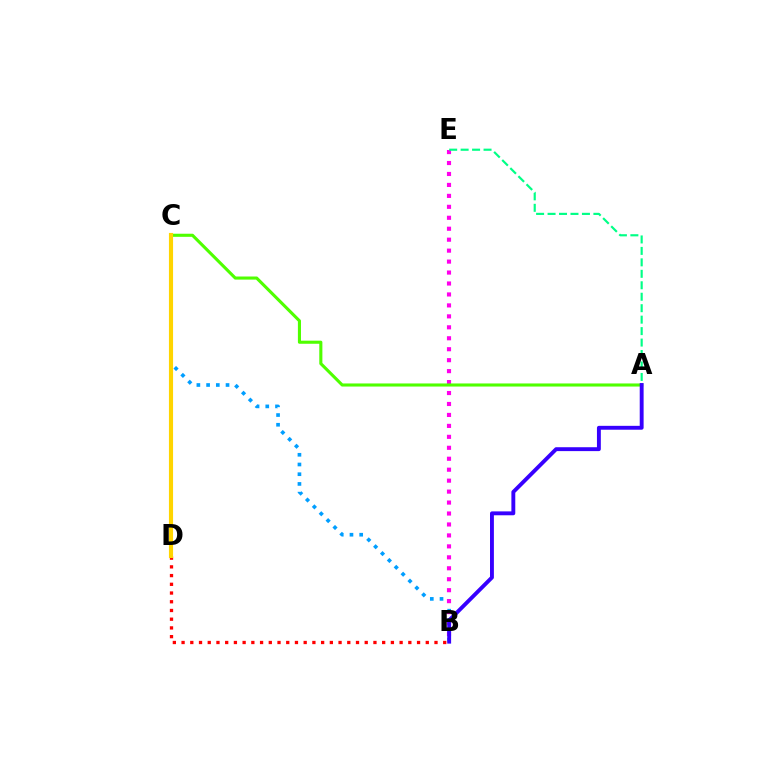{('B', 'C'): [{'color': '#009eff', 'line_style': 'dotted', 'thickness': 2.64}], ('B', 'E'): [{'color': '#ff00ed', 'line_style': 'dotted', 'thickness': 2.98}], ('B', 'D'): [{'color': '#ff0000', 'line_style': 'dotted', 'thickness': 2.37}], ('A', 'C'): [{'color': '#4fff00', 'line_style': 'solid', 'thickness': 2.23}], ('C', 'D'): [{'color': '#ffd500', 'line_style': 'solid', 'thickness': 2.97}], ('A', 'E'): [{'color': '#00ff86', 'line_style': 'dashed', 'thickness': 1.56}], ('A', 'B'): [{'color': '#3700ff', 'line_style': 'solid', 'thickness': 2.8}]}